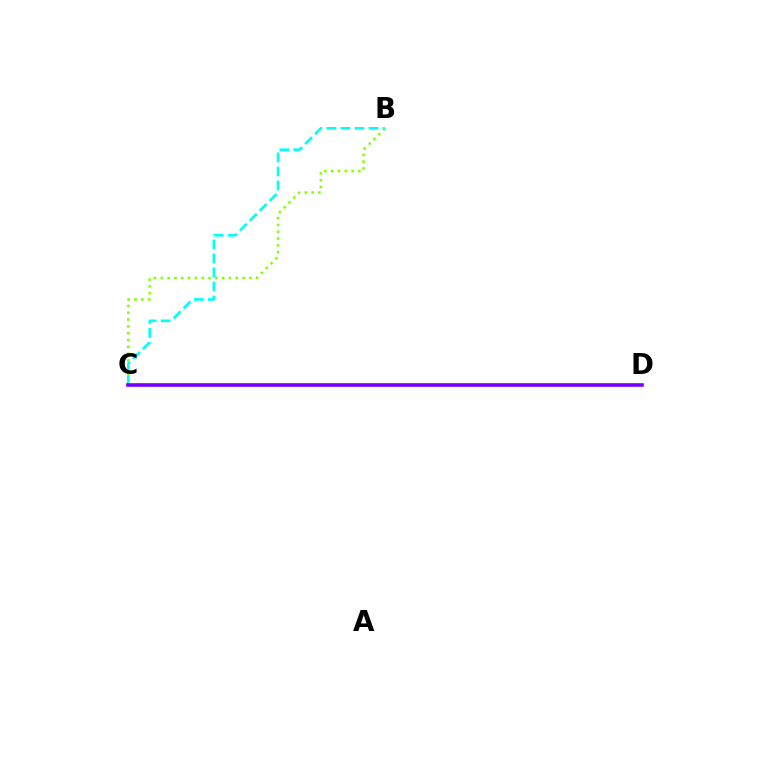{('B', 'C'): [{'color': '#84ff00', 'line_style': 'dotted', 'thickness': 1.85}, {'color': '#00fff6', 'line_style': 'dashed', 'thickness': 1.9}], ('C', 'D'): [{'color': '#ff0000', 'line_style': 'solid', 'thickness': 1.73}, {'color': '#7200ff', 'line_style': 'solid', 'thickness': 2.54}]}